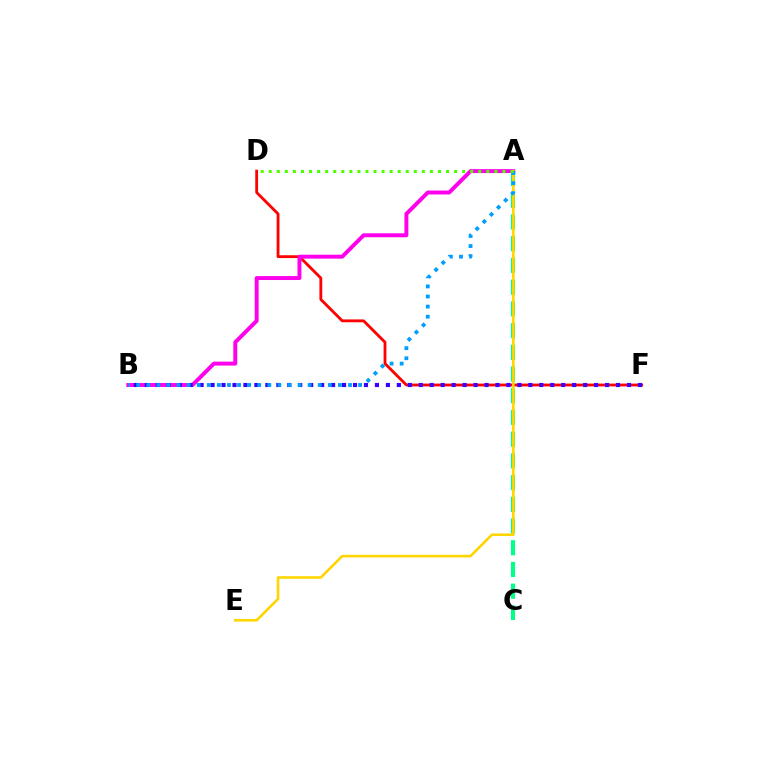{('D', 'F'): [{'color': '#ff0000', 'line_style': 'solid', 'thickness': 2.03}], ('A', 'C'): [{'color': '#00ff86', 'line_style': 'dashed', 'thickness': 2.95}], ('A', 'B'): [{'color': '#ff00ed', 'line_style': 'solid', 'thickness': 2.84}, {'color': '#009eff', 'line_style': 'dotted', 'thickness': 2.74}], ('A', 'E'): [{'color': '#ffd500', 'line_style': 'solid', 'thickness': 1.87}], ('B', 'F'): [{'color': '#3700ff', 'line_style': 'dotted', 'thickness': 2.98}], ('A', 'D'): [{'color': '#4fff00', 'line_style': 'dotted', 'thickness': 2.19}]}